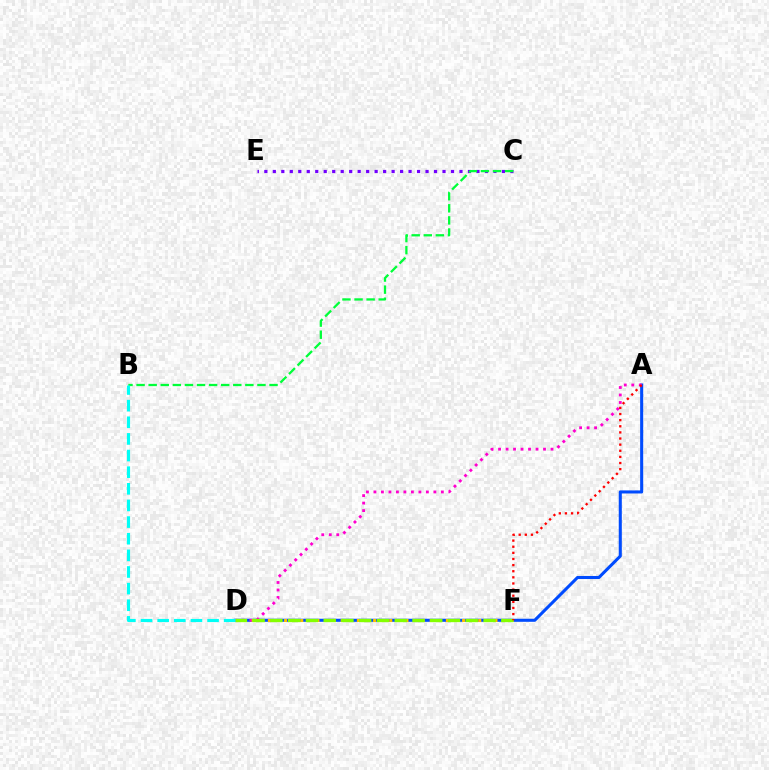{('A', 'D'): [{'color': '#004bff', 'line_style': 'solid', 'thickness': 2.2}, {'color': '#ff00cf', 'line_style': 'dotted', 'thickness': 2.04}], ('C', 'E'): [{'color': '#7200ff', 'line_style': 'dotted', 'thickness': 2.31}], ('D', 'F'): [{'color': '#ffbd00', 'line_style': 'dotted', 'thickness': 2.2}, {'color': '#84ff00', 'line_style': 'dashed', 'thickness': 2.41}], ('B', 'C'): [{'color': '#00ff39', 'line_style': 'dashed', 'thickness': 1.64}], ('A', 'F'): [{'color': '#ff0000', 'line_style': 'dotted', 'thickness': 1.66}], ('B', 'D'): [{'color': '#00fff6', 'line_style': 'dashed', 'thickness': 2.26}]}